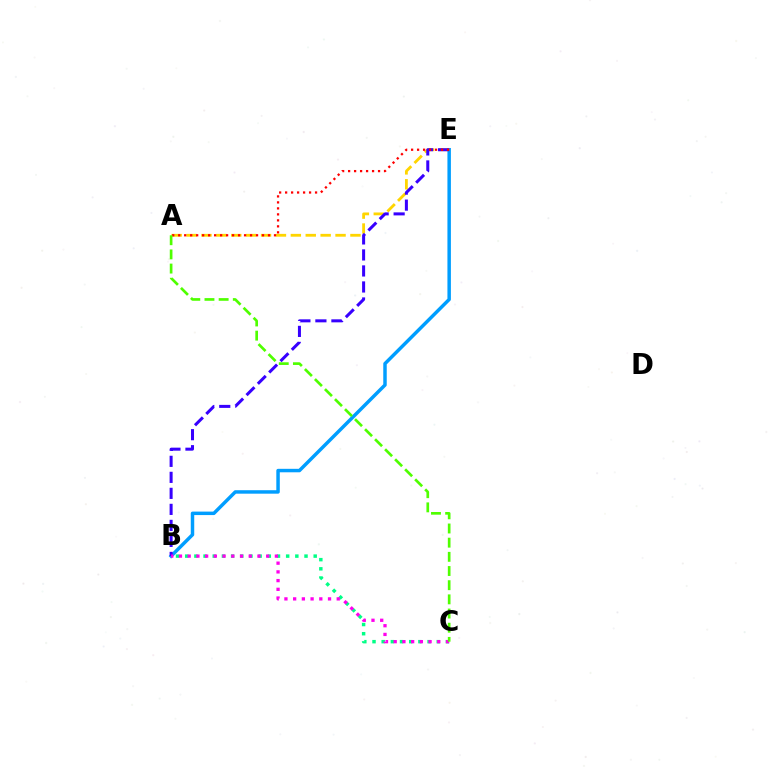{('B', 'E'): [{'color': '#009eff', 'line_style': 'solid', 'thickness': 2.5}, {'color': '#3700ff', 'line_style': 'dashed', 'thickness': 2.18}], ('A', 'E'): [{'color': '#ffd500', 'line_style': 'dashed', 'thickness': 2.02}, {'color': '#ff0000', 'line_style': 'dotted', 'thickness': 1.63}], ('B', 'C'): [{'color': '#00ff86', 'line_style': 'dotted', 'thickness': 2.49}, {'color': '#ff00ed', 'line_style': 'dotted', 'thickness': 2.37}], ('A', 'C'): [{'color': '#4fff00', 'line_style': 'dashed', 'thickness': 1.93}]}